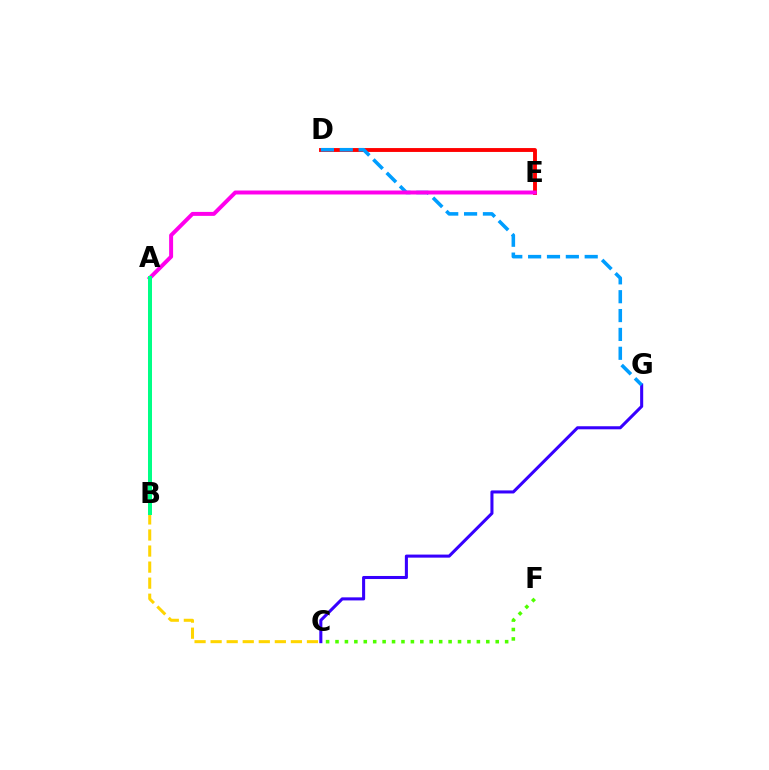{('C', 'G'): [{'color': '#3700ff', 'line_style': 'solid', 'thickness': 2.2}], ('C', 'F'): [{'color': '#4fff00', 'line_style': 'dotted', 'thickness': 2.56}], ('D', 'E'): [{'color': '#ff0000', 'line_style': 'solid', 'thickness': 2.79}], ('B', 'C'): [{'color': '#ffd500', 'line_style': 'dashed', 'thickness': 2.18}], ('D', 'G'): [{'color': '#009eff', 'line_style': 'dashed', 'thickness': 2.56}], ('A', 'E'): [{'color': '#ff00ed', 'line_style': 'solid', 'thickness': 2.85}], ('A', 'B'): [{'color': '#00ff86', 'line_style': 'solid', 'thickness': 2.88}]}